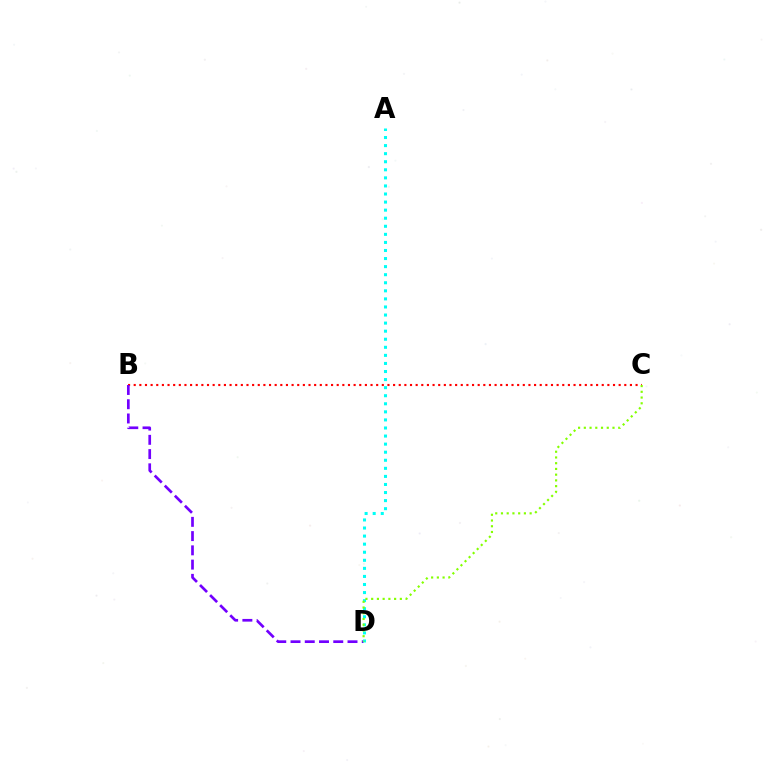{('B', 'C'): [{'color': '#ff0000', 'line_style': 'dotted', 'thickness': 1.53}], ('B', 'D'): [{'color': '#7200ff', 'line_style': 'dashed', 'thickness': 1.94}], ('A', 'D'): [{'color': '#00fff6', 'line_style': 'dotted', 'thickness': 2.19}], ('C', 'D'): [{'color': '#84ff00', 'line_style': 'dotted', 'thickness': 1.56}]}